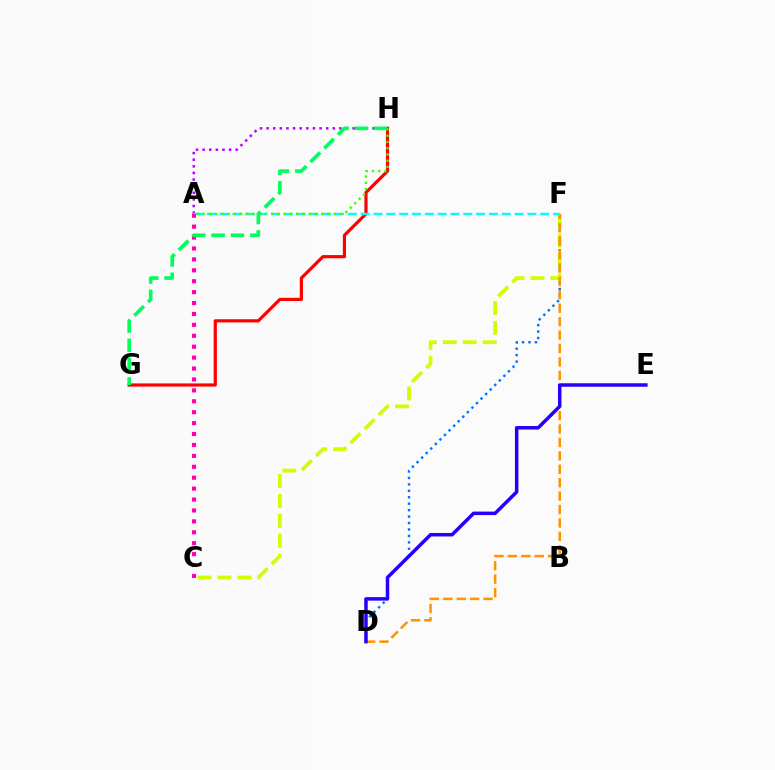{('D', 'F'): [{'color': '#0074ff', 'line_style': 'dotted', 'thickness': 1.75}, {'color': '#ff9400', 'line_style': 'dashed', 'thickness': 1.82}], ('C', 'F'): [{'color': '#d1ff00', 'line_style': 'dashed', 'thickness': 2.7}], ('G', 'H'): [{'color': '#ff0000', 'line_style': 'solid', 'thickness': 2.29}, {'color': '#00ff5c', 'line_style': 'dashed', 'thickness': 2.63}], ('A', 'H'): [{'color': '#b900ff', 'line_style': 'dotted', 'thickness': 1.8}, {'color': '#3dff00', 'line_style': 'dotted', 'thickness': 1.69}], ('A', 'F'): [{'color': '#00fff6', 'line_style': 'dashed', 'thickness': 1.74}], ('A', 'C'): [{'color': '#ff00ac', 'line_style': 'dotted', 'thickness': 2.97}], ('D', 'E'): [{'color': '#2500ff', 'line_style': 'solid', 'thickness': 2.51}]}